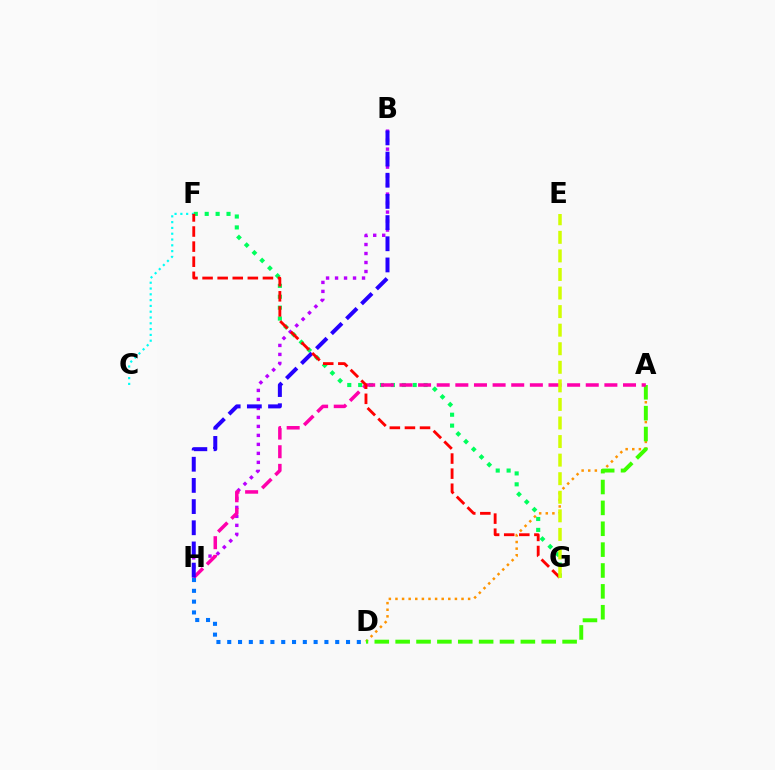{('A', 'D'): [{'color': '#ff9400', 'line_style': 'dotted', 'thickness': 1.79}, {'color': '#3dff00', 'line_style': 'dashed', 'thickness': 2.84}], ('C', 'F'): [{'color': '#00fff6', 'line_style': 'dotted', 'thickness': 1.57}], ('F', 'G'): [{'color': '#00ff5c', 'line_style': 'dotted', 'thickness': 2.96}, {'color': '#ff0000', 'line_style': 'dashed', 'thickness': 2.05}], ('B', 'H'): [{'color': '#b900ff', 'line_style': 'dotted', 'thickness': 2.44}, {'color': '#2500ff', 'line_style': 'dashed', 'thickness': 2.88}], ('A', 'H'): [{'color': '#ff00ac', 'line_style': 'dashed', 'thickness': 2.53}], ('D', 'H'): [{'color': '#0074ff', 'line_style': 'dotted', 'thickness': 2.93}], ('E', 'G'): [{'color': '#d1ff00', 'line_style': 'dashed', 'thickness': 2.52}]}